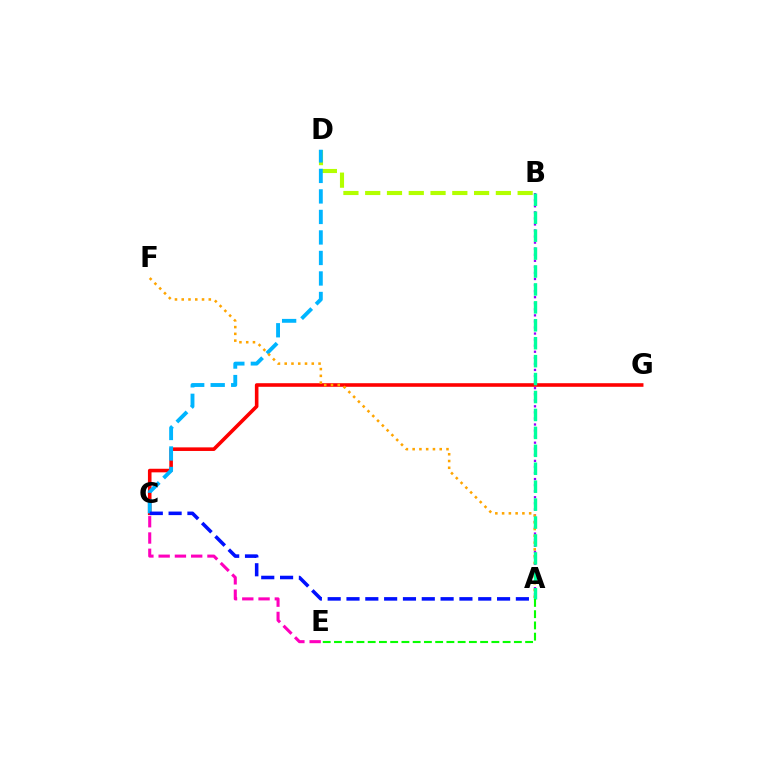{('B', 'D'): [{'color': '#b3ff00', 'line_style': 'dashed', 'thickness': 2.96}], ('C', 'G'): [{'color': '#ff0000', 'line_style': 'solid', 'thickness': 2.58}], ('C', 'D'): [{'color': '#00b5ff', 'line_style': 'dashed', 'thickness': 2.79}], ('A', 'B'): [{'color': '#9b00ff', 'line_style': 'dotted', 'thickness': 1.65}, {'color': '#00ff9d', 'line_style': 'dashed', 'thickness': 2.44}], ('A', 'C'): [{'color': '#0010ff', 'line_style': 'dashed', 'thickness': 2.56}], ('A', 'F'): [{'color': '#ffa500', 'line_style': 'dotted', 'thickness': 1.84}], ('C', 'E'): [{'color': '#ff00bd', 'line_style': 'dashed', 'thickness': 2.21}], ('A', 'E'): [{'color': '#08ff00', 'line_style': 'dashed', 'thickness': 1.53}]}